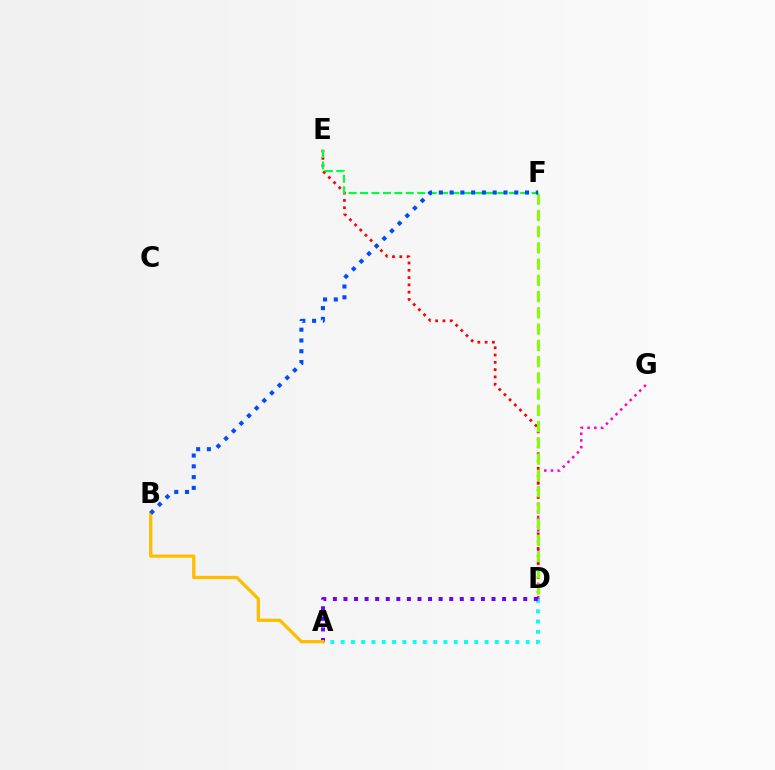{('D', 'G'): [{'color': '#ff00cf', 'line_style': 'dotted', 'thickness': 1.82}], ('A', 'D'): [{'color': '#00fff6', 'line_style': 'dotted', 'thickness': 2.79}, {'color': '#7200ff', 'line_style': 'dotted', 'thickness': 2.87}], ('D', 'E'): [{'color': '#ff0000', 'line_style': 'dotted', 'thickness': 1.98}], ('E', 'F'): [{'color': '#00ff39', 'line_style': 'dashed', 'thickness': 1.55}], ('D', 'F'): [{'color': '#84ff00', 'line_style': 'dashed', 'thickness': 2.21}], ('A', 'B'): [{'color': '#ffbd00', 'line_style': 'solid', 'thickness': 2.36}], ('B', 'F'): [{'color': '#004bff', 'line_style': 'dotted', 'thickness': 2.93}]}